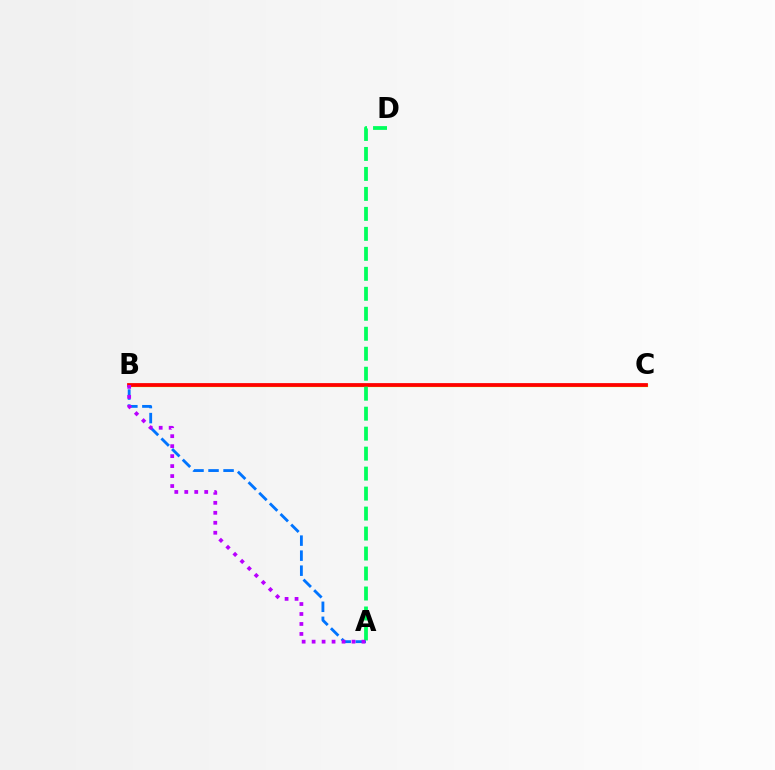{('A', 'B'): [{'color': '#0074ff', 'line_style': 'dashed', 'thickness': 2.04}, {'color': '#b900ff', 'line_style': 'dotted', 'thickness': 2.71}], ('B', 'C'): [{'color': '#d1ff00', 'line_style': 'solid', 'thickness': 2.33}, {'color': '#ff0000', 'line_style': 'solid', 'thickness': 2.71}], ('A', 'D'): [{'color': '#00ff5c', 'line_style': 'dashed', 'thickness': 2.71}]}